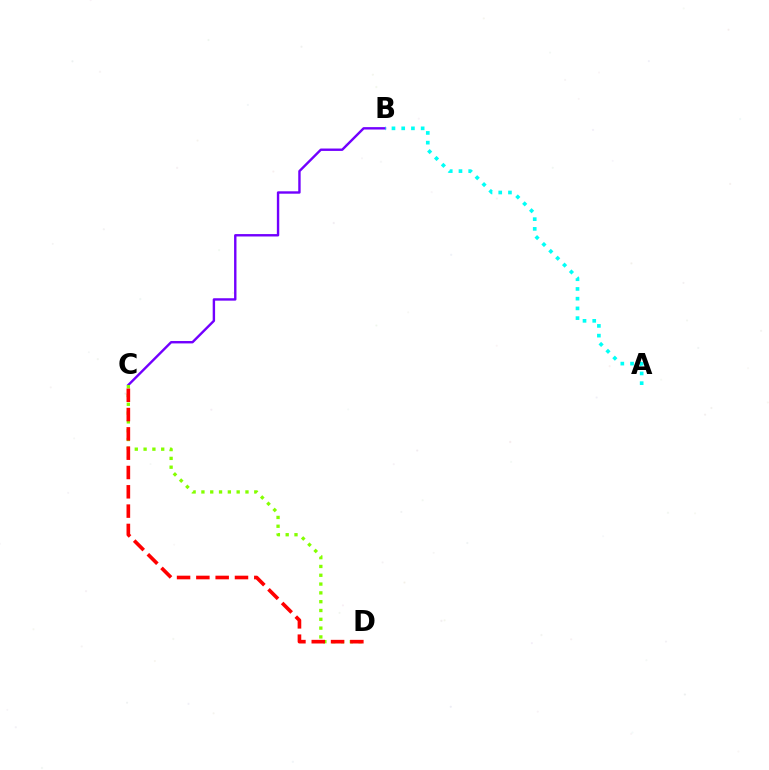{('B', 'C'): [{'color': '#7200ff', 'line_style': 'solid', 'thickness': 1.73}], ('A', 'B'): [{'color': '#00fff6', 'line_style': 'dotted', 'thickness': 2.64}], ('C', 'D'): [{'color': '#84ff00', 'line_style': 'dotted', 'thickness': 2.39}, {'color': '#ff0000', 'line_style': 'dashed', 'thickness': 2.62}]}